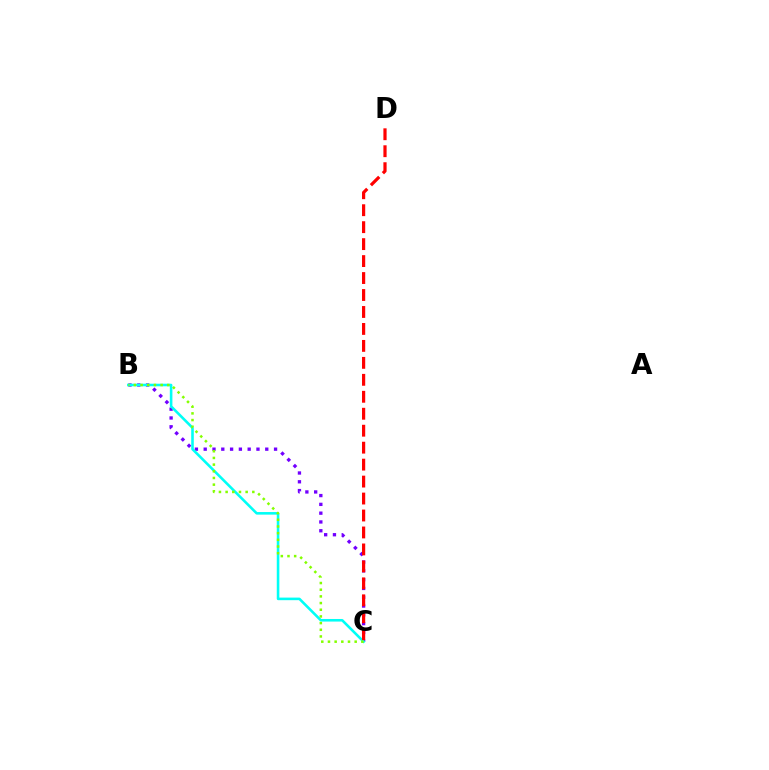{('B', 'C'): [{'color': '#7200ff', 'line_style': 'dotted', 'thickness': 2.39}, {'color': '#00fff6', 'line_style': 'solid', 'thickness': 1.86}, {'color': '#84ff00', 'line_style': 'dotted', 'thickness': 1.81}], ('C', 'D'): [{'color': '#ff0000', 'line_style': 'dashed', 'thickness': 2.3}]}